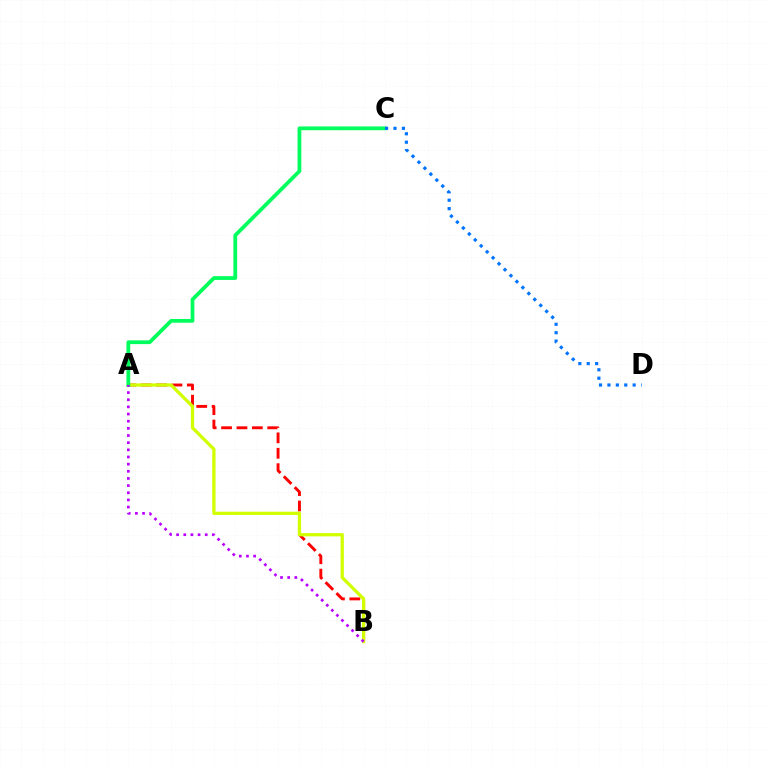{('A', 'B'): [{'color': '#ff0000', 'line_style': 'dashed', 'thickness': 2.09}, {'color': '#d1ff00', 'line_style': 'solid', 'thickness': 2.35}, {'color': '#b900ff', 'line_style': 'dotted', 'thickness': 1.94}], ('A', 'C'): [{'color': '#00ff5c', 'line_style': 'solid', 'thickness': 2.71}], ('C', 'D'): [{'color': '#0074ff', 'line_style': 'dotted', 'thickness': 2.29}]}